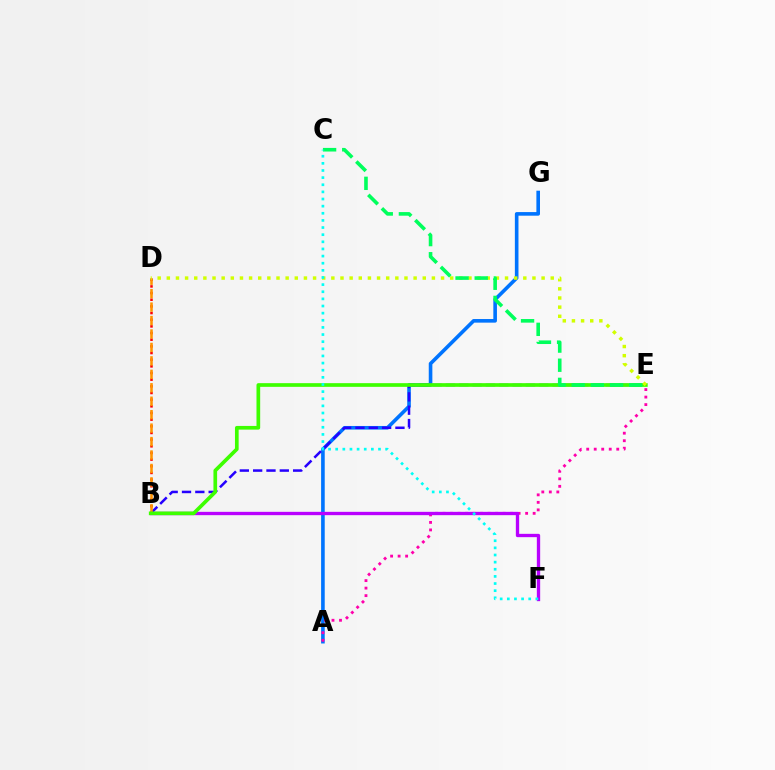{('A', 'G'): [{'color': '#0074ff', 'line_style': 'solid', 'thickness': 2.6}], ('B', 'E'): [{'color': '#2500ff', 'line_style': 'dashed', 'thickness': 1.81}, {'color': '#3dff00', 'line_style': 'solid', 'thickness': 2.65}], ('A', 'E'): [{'color': '#ff00ac', 'line_style': 'dotted', 'thickness': 2.04}], ('B', 'F'): [{'color': '#b900ff', 'line_style': 'solid', 'thickness': 2.4}], ('B', 'D'): [{'color': '#ff0000', 'line_style': 'dotted', 'thickness': 1.81}, {'color': '#ff9400', 'line_style': 'dashed', 'thickness': 1.83}], ('D', 'E'): [{'color': '#d1ff00', 'line_style': 'dotted', 'thickness': 2.48}], ('C', 'E'): [{'color': '#00ff5c', 'line_style': 'dashed', 'thickness': 2.6}], ('C', 'F'): [{'color': '#00fff6', 'line_style': 'dotted', 'thickness': 1.94}]}